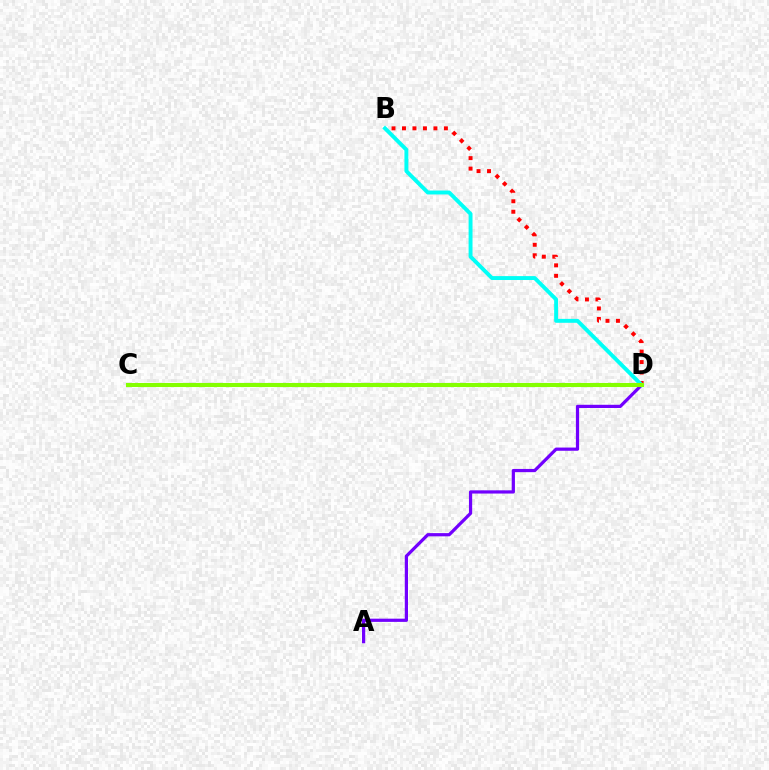{('A', 'D'): [{'color': '#7200ff', 'line_style': 'solid', 'thickness': 2.32}], ('B', 'D'): [{'color': '#ff0000', 'line_style': 'dotted', 'thickness': 2.85}, {'color': '#00fff6', 'line_style': 'solid', 'thickness': 2.82}], ('C', 'D'): [{'color': '#84ff00', 'line_style': 'solid', 'thickness': 2.93}]}